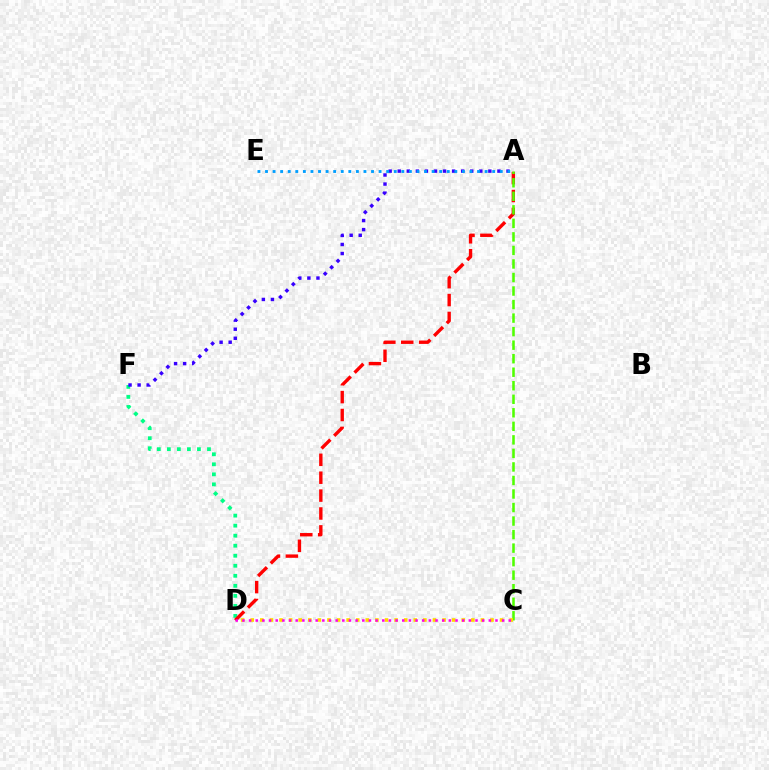{('D', 'F'): [{'color': '#00ff86', 'line_style': 'dotted', 'thickness': 2.72}], ('A', 'D'): [{'color': '#ff0000', 'line_style': 'dashed', 'thickness': 2.43}], ('A', 'F'): [{'color': '#3700ff', 'line_style': 'dotted', 'thickness': 2.46}], ('A', 'C'): [{'color': '#4fff00', 'line_style': 'dashed', 'thickness': 1.84}], ('C', 'D'): [{'color': '#ffd500', 'line_style': 'dotted', 'thickness': 2.61}, {'color': '#ff00ed', 'line_style': 'dotted', 'thickness': 1.81}], ('A', 'E'): [{'color': '#009eff', 'line_style': 'dotted', 'thickness': 2.06}]}